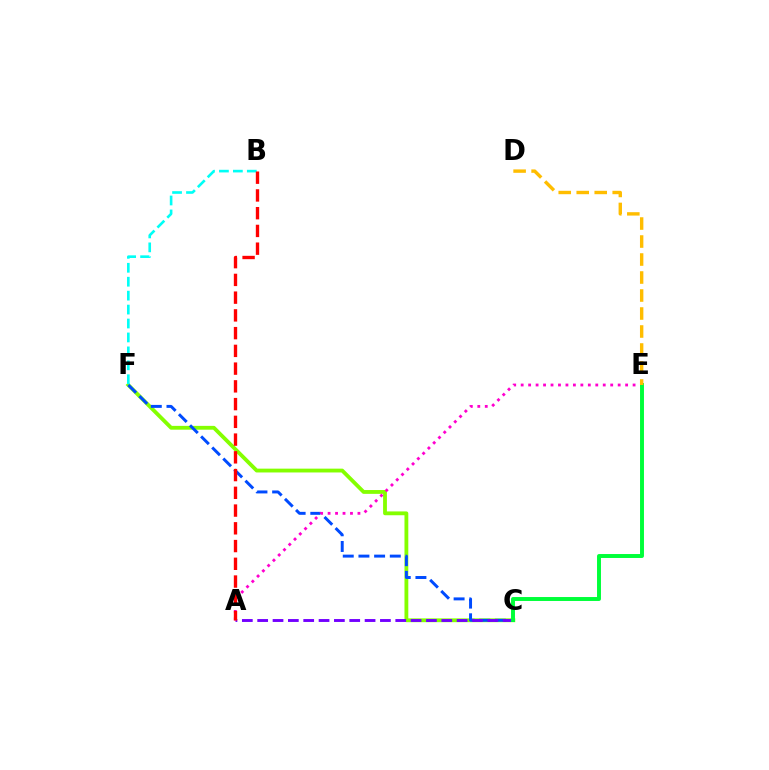{('C', 'F'): [{'color': '#84ff00', 'line_style': 'solid', 'thickness': 2.75}, {'color': '#004bff', 'line_style': 'dashed', 'thickness': 2.13}], ('A', 'C'): [{'color': '#7200ff', 'line_style': 'dashed', 'thickness': 2.08}], ('A', 'E'): [{'color': '#ff00cf', 'line_style': 'dotted', 'thickness': 2.03}], ('C', 'E'): [{'color': '#00ff39', 'line_style': 'solid', 'thickness': 2.83}], ('D', 'E'): [{'color': '#ffbd00', 'line_style': 'dashed', 'thickness': 2.44}], ('B', 'F'): [{'color': '#00fff6', 'line_style': 'dashed', 'thickness': 1.89}], ('A', 'B'): [{'color': '#ff0000', 'line_style': 'dashed', 'thickness': 2.41}]}